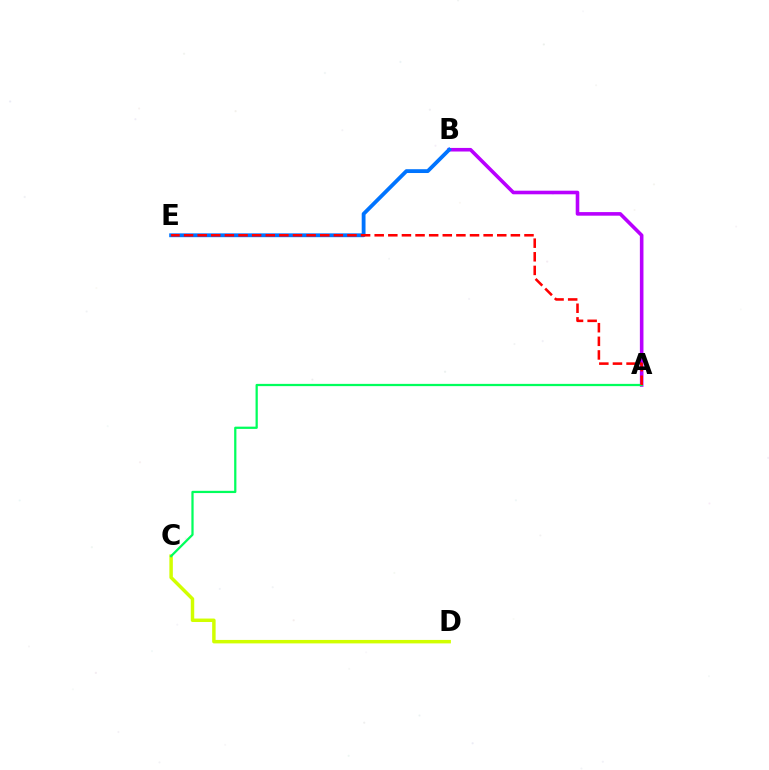{('A', 'B'): [{'color': '#b900ff', 'line_style': 'solid', 'thickness': 2.59}], ('B', 'E'): [{'color': '#0074ff', 'line_style': 'solid', 'thickness': 2.75}], ('C', 'D'): [{'color': '#d1ff00', 'line_style': 'solid', 'thickness': 2.49}], ('A', 'C'): [{'color': '#00ff5c', 'line_style': 'solid', 'thickness': 1.62}], ('A', 'E'): [{'color': '#ff0000', 'line_style': 'dashed', 'thickness': 1.85}]}